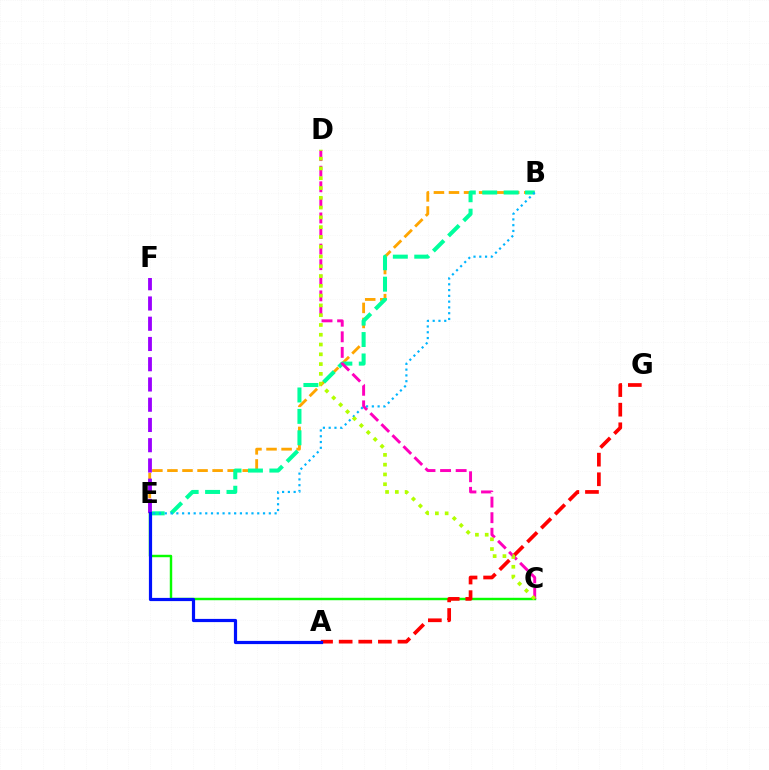{('C', 'E'): [{'color': '#08ff00', 'line_style': 'solid', 'thickness': 1.76}], ('B', 'E'): [{'color': '#ffa500', 'line_style': 'dashed', 'thickness': 2.05}, {'color': '#00ff9d', 'line_style': 'dashed', 'thickness': 2.91}, {'color': '#00b5ff', 'line_style': 'dotted', 'thickness': 1.57}], ('A', 'G'): [{'color': '#ff0000', 'line_style': 'dashed', 'thickness': 2.66}], ('E', 'F'): [{'color': '#9b00ff', 'line_style': 'dashed', 'thickness': 2.75}], ('C', 'D'): [{'color': '#ff00bd', 'line_style': 'dashed', 'thickness': 2.12}, {'color': '#b3ff00', 'line_style': 'dotted', 'thickness': 2.66}], ('A', 'E'): [{'color': '#0010ff', 'line_style': 'solid', 'thickness': 2.3}]}